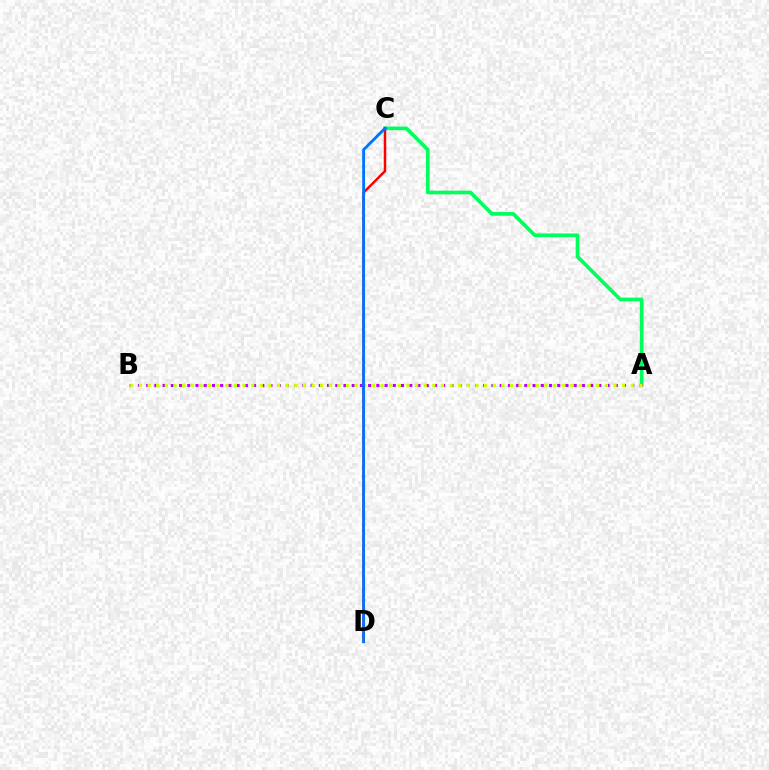{('A', 'C'): [{'color': '#00ff5c', 'line_style': 'solid', 'thickness': 2.64}], ('C', 'D'): [{'color': '#ff0000', 'line_style': 'solid', 'thickness': 1.79}, {'color': '#0074ff', 'line_style': 'solid', 'thickness': 2.06}], ('A', 'B'): [{'color': '#b900ff', 'line_style': 'dotted', 'thickness': 2.23}, {'color': '#d1ff00', 'line_style': 'dotted', 'thickness': 2.34}]}